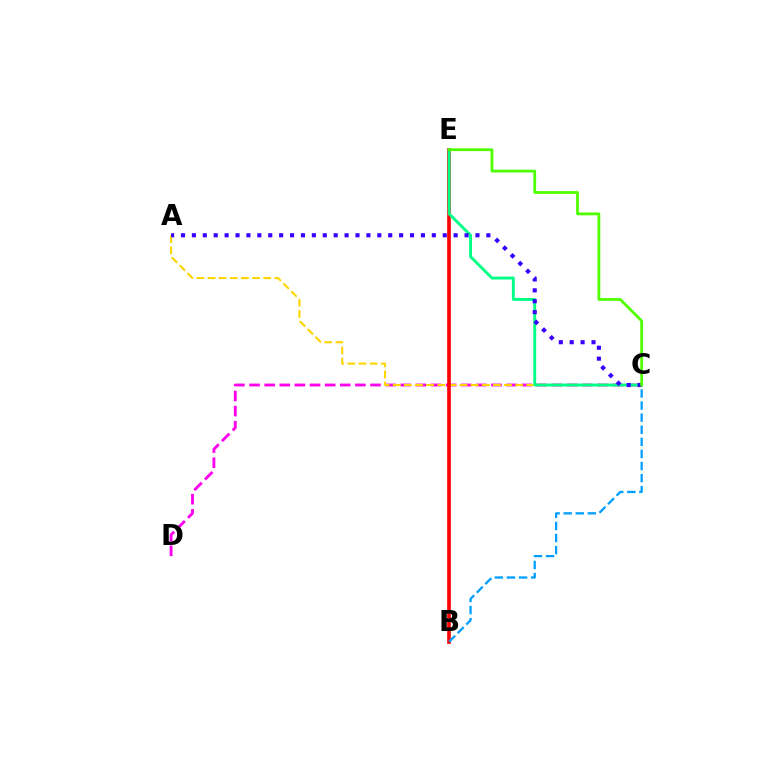{('C', 'D'): [{'color': '#ff00ed', 'line_style': 'dashed', 'thickness': 2.05}], ('A', 'C'): [{'color': '#ffd500', 'line_style': 'dashed', 'thickness': 1.51}, {'color': '#3700ff', 'line_style': 'dotted', 'thickness': 2.96}], ('B', 'E'): [{'color': '#ff0000', 'line_style': 'solid', 'thickness': 2.63}], ('B', 'C'): [{'color': '#009eff', 'line_style': 'dashed', 'thickness': 1.64}], ('C', 'E'): [{'color': '#00ff86', 'line_style': 'solid', 'thickness': 2.09}, {'color': '#4fff00', 'line_style': 'solid', 'thickness': 2.01}]}